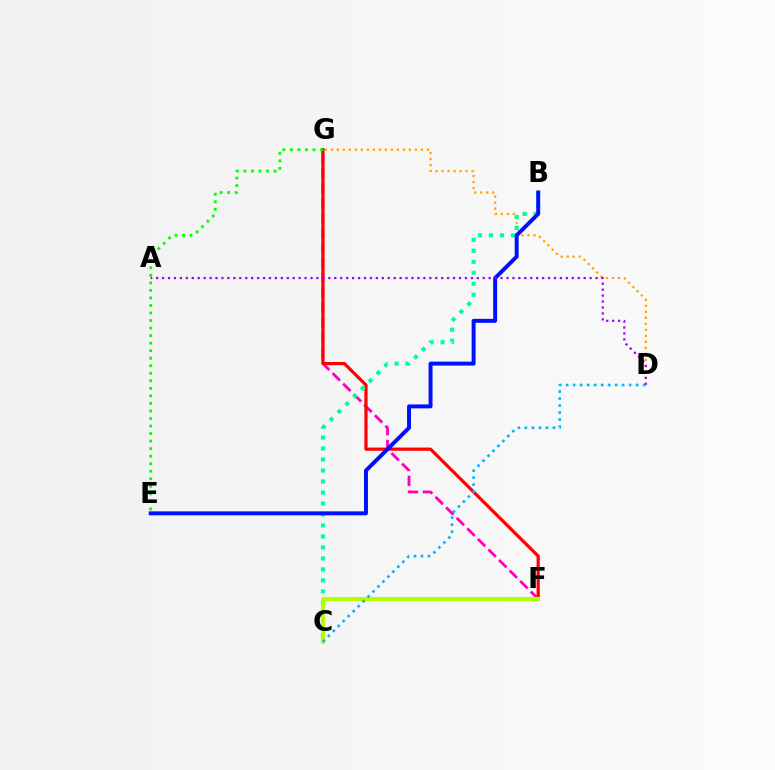{('D', 'G'): [{'color': '#ffa500', 'line_style': 'dotted', 'thickness': 1.63}], ('F', 'G'): [{'color': '#ff00bd', 'line_style': 'dashed', 'thickness': 2.03}, {'color': '#ff0000', 'line_style': 'solid', 'thickness': 2.31}], ('B', 'C'): [{'color': '#00ff9d', 'line_style': 'dotted', 'thickness': 2.98}], ('C', 'F'): [{'color': '#b3ff00', 'line_style': 'solid', 'thickness': 2.98}], ('B', 'E'): [{'color': '#0010ff', 'line_style': 'solid', 'thickness': 2.85}], ('E', 'G'): [{'color': '#08ff00', 'line_style': 'dotted', 'thickness': 2.05}], ('A', 'D'): [{'color': '#9b00ff', 'line_style': 'dotted', 'thickness': 1.61}], ('C', 'D'): [{'color': '#00b5ff', 'line_style': 'dotted', 'thickness': 1.9}]}